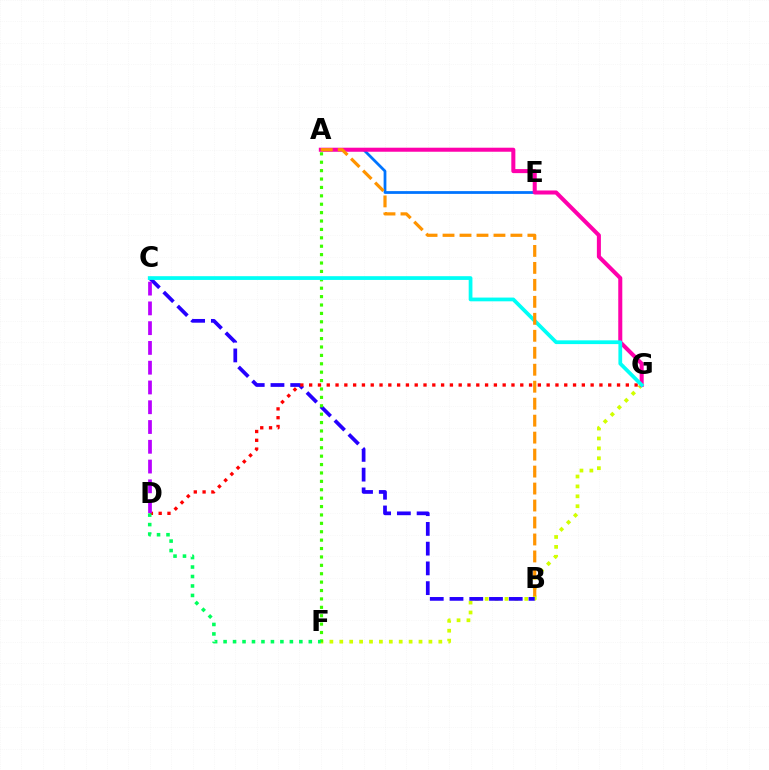{('F', 'G'): [{'color': '#d1ff00', 'line_style': 'dotted', 'thickness': 2.69}], ('B', 'C'): [{'color': '#2500ff', 'line_style': 'dashed', 'thickness': 2.68}], ('A', 'F'): [{'color': '#3dff00', 'line_style': 'dotted', 'thickness': 2.28}], ('D', 'G'): [{'color': '#ff0000', 'line_style': 'dotted', 'thickness': 2.39}], ('A', 'E'): [{'color': '#0074ff', 'line_style': 'solid', 'thickness': 1.99}], ('C', 'D'): [{'color': '#b900ff', 'line_style': 'dashed', 'thickness': 2.69}], ('A', 'G'): [{'color': '#ff00ac', 'line_style': 'solid', 'thickness': 2.9}], ('D', 'F'): [{'color': '#00ff5c', 'line_style': 'dotted', 'thickness': 2.57}], ('C', 'G'): [{'color': '#00fff6', 'line_style': 'solid', 'thickness': 2.7}], ('A', 'B'): [{'color': '#ff9400', 'line_style': 'dashed', 'thickness': 2.31}]}